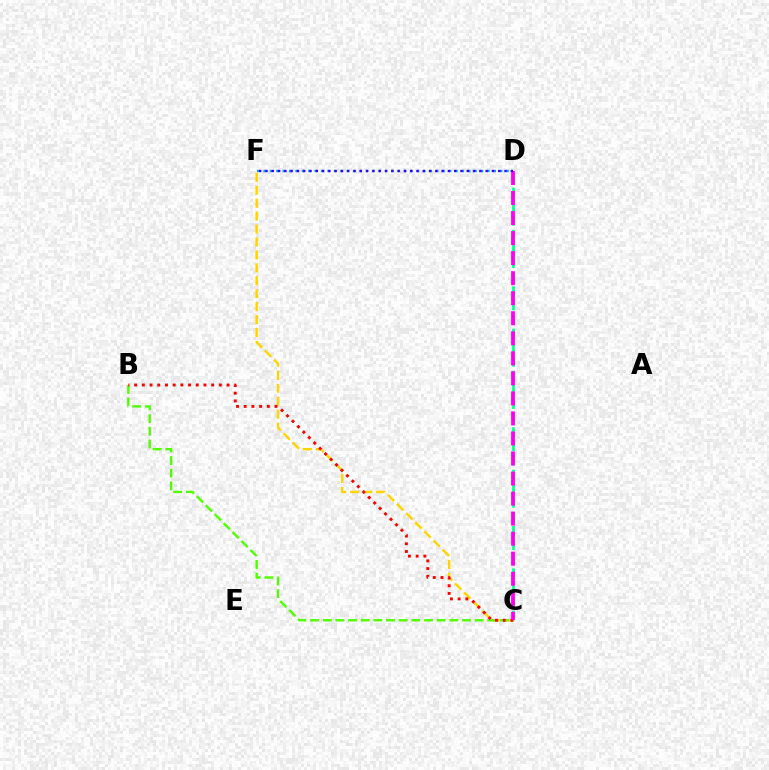{('C', 'F'): [{'color': '#ffd500', 'line_style': 'dashed', 'thickness': 1.76}], ('C', 'D'): [{'color': '#00ff86', 'line_style': 'dashed', 'thickness': 1.92}, {'color': '#ff00ed', 'line_style': 'dashed', 'thickness': 2.72}], ('D', 'F'): [{'color': '#009eff', 'line_style': 'dotted', 'thickness': 1.74}, {'color': '#3700ff', 'line_style': 'dotted', 'thickness': 1.71}], ('B', 'C'): [{'color': '#4fff00', 'line_style': 'dashed', 'thickness': 1.72}, {'color': '#ff0000', 'line_style': 'dotted', 'thickness': 2.09}]}